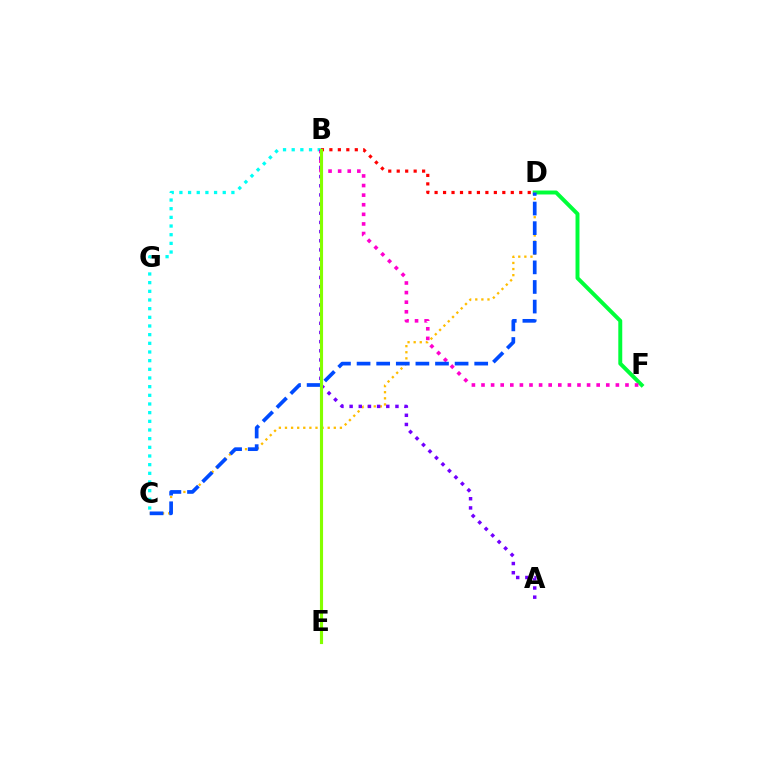{('B', 'D'): [{'color': '#ff0000', 'line_style': 'dotted', 'thickness': 2.3}], ('D', 'F'): [{'color': '#00ff39', 'line_style': 'solid', 'thickness': 2.84}], ('B', 'C'): [{'color': '#00fff6', 'line_style': 'dotted', 'thickness': 2.35}], ('B', 'F'): [{'color': '#ff00cf', 'line_style': 'dotted', 'thickness': 2.61}], ('C', 'D'): [{'color': '#ffbd00', 'line_style': 'dotted', 'thickness': 1.66}, {'color': '#004bff', 'line_style': 'dashed', 'thickness': 2.66}], ('A', 'B'): [{'color': '#7200ff', 'line_style': 'dotted', 'thickness': 2.49}], ('B', 'E'): [{'color': '#84ff00', 'line_style': 'solid', 'thickness': 2.26}]}